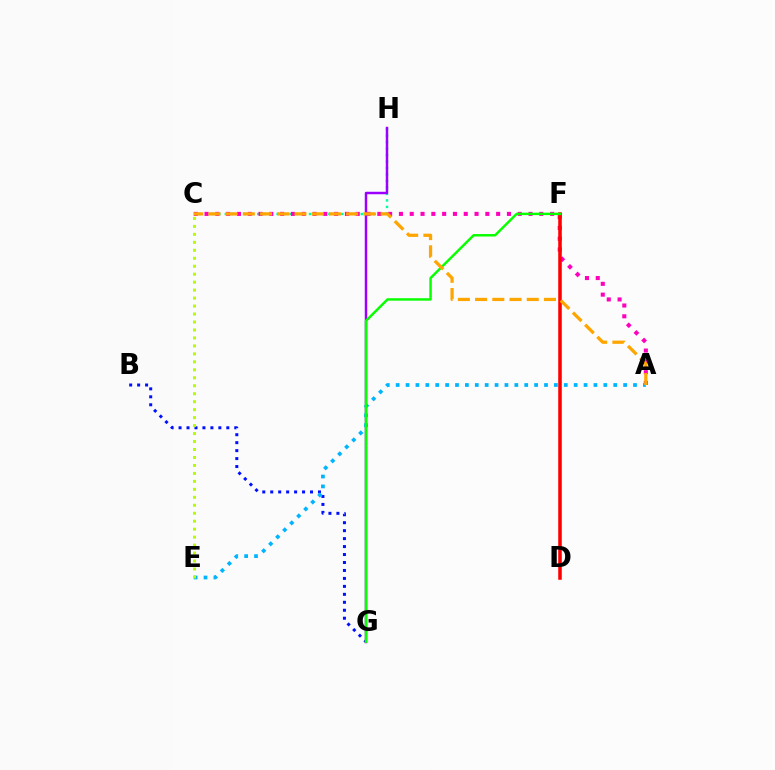{('C', 'H'): [{'color': '#00ff9d', 'line_style': 'dotted', 'thickness': 1.76}], ('A', 'C'): [{'color': '#ff00bd', 'line_style': 'dotted', 'thickness': 2.93}, {'color': '#ffa500', 'line_style': 'dashed', 'thickness': 2.34}], ('B', 'G'): [{'color': '#0010ff', 'line_style': 'dotted', 'thickness': 2.16}], ('G', 'H'): [{'color': '#9b00ff', 'line_style': 'solid', 'thickness': 1.78}], ('D', 'F'): [{'color': '#ff0000', 'line_style': 'solid', 'thickness': 2.55}], ('A', 'E'): [{'color': '#00b5ff', 'line_style': 'dotted', 'thickness': 2.69}], ('C', 'E'): [{'color': '#b3ff00', 'line_style': 'dotted', 'thickness': 2.16}], ('F', 'G'): [{'color': '#08ff00', 'line_style': 'solid', 'thickness': 1.77}]}